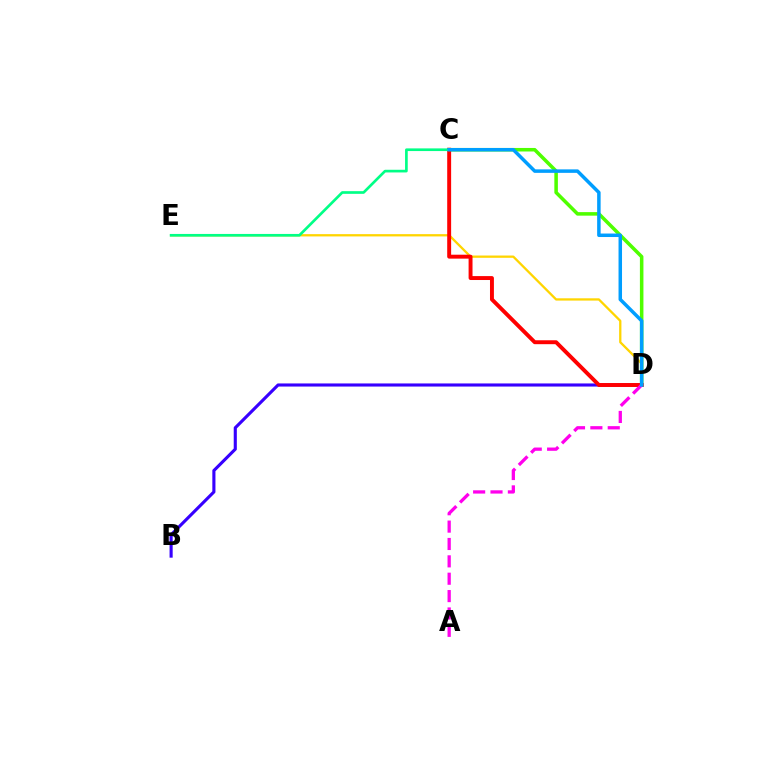{('C', 'D'): [{'color': '#4fff00', 'line_style': 'solid', 'thickness': 2.54}, {'color': '#ff0000', 'line_style': 'solid', 'thickness': 2.82}, {'color': '#009eff', 'line_style': 'solid', 'thickness': 2.51}], ('B', 'D'): [{'color': '#3700ff', 'line_style': 'solid', 'thickness': 2.24}], ('D', 'E'): [{'color': '#ffd500', 'line_style': 'solid', 'thickness': 1.65}], ('A', 'D'): [{'color': '#ff00ed', 'line_style': 'dashed', 'thickness': 2.36}], ('C', 'E'): [{'color': '#00ff86', 'line_style': 'solid', 'thickness': 1.92}]}